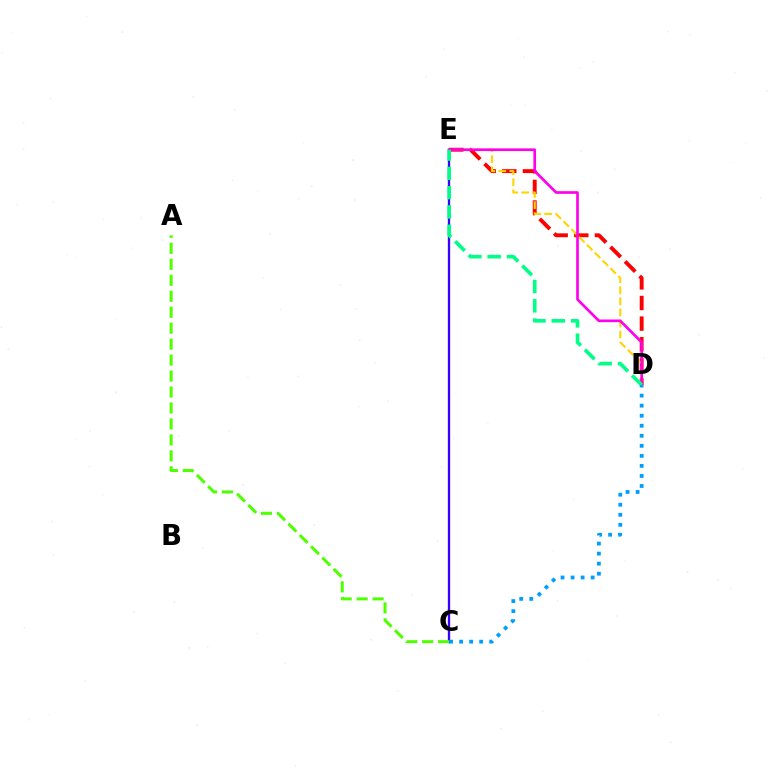{('D', 'E'): [{'color': '#ff0000', 'line_style': 'dashed', 'thickness': 2.8}, {'color': '#ffd500', 'line_style': 'dashed', 'thickness': 1.51}, {'color': '#ff00ed', 'line_style': 'solid', 'thickness': 1.92}, {'color': '#00ff86', 'line_style': 'dashed', 'thickness': 2.62}], ('C', 'E'): [{'color': '#3700ff', 'line_style': 'solid', 'thickness': 1.68}], ('A', 'C'): [{'color': '#4fff00', 'line_style': 'dashed', 'thickness': 2.17}], ('C', 'D'): [{'color': '#009eff', 'line_style': 'dotted', 'thickness': 2.73}]}